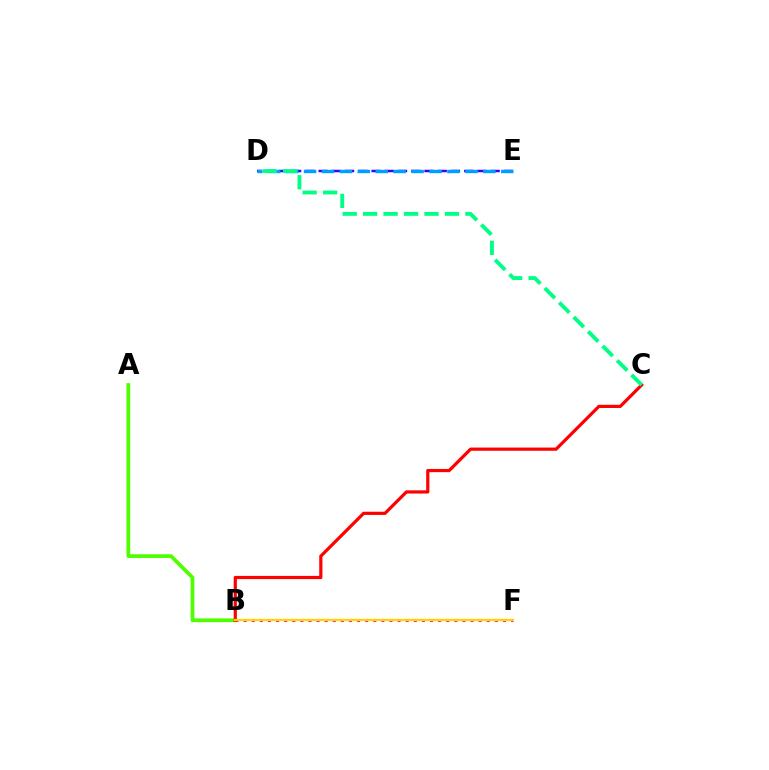{('A', 'B'): [{'color': '#4fff00', 'line_style': 'solid', 'thickness': 2.69}], ('B', 'C'): [{'color': '#ff0000', 'line_style': 'solid', 'thickness': 2.3}], ('B', 'F'): [{'color': '#ff00ed', 'line_style': 'dotted', 'thickness': 2.2}, {'color': '#ffd500', 'line_style': 'solid', 'thickness': 1.65}], ('D', 'E'): [{'color': '#3700ff', 'line_style': 'dashed', 'thickness': 1.8}, {'color': '#009eff', 'line_style': 'dashed', 'thickness': 2.44}], ('C', 'D'): [{'color': '#00ff86', 'line_style': 'dashed', 'thickness': 2.78}]}